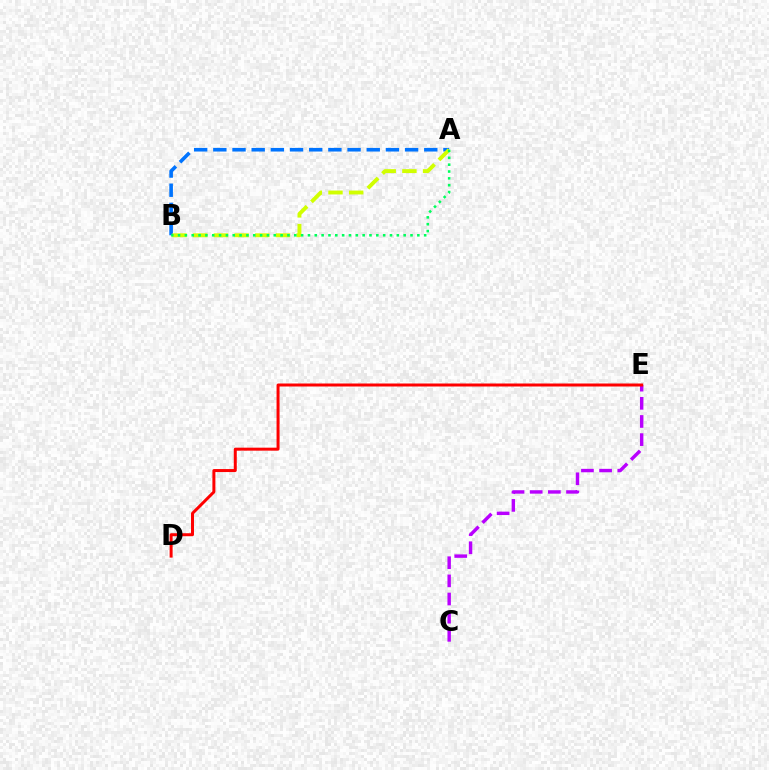{('C', 'E'): [{'color': '#b900ff', 'line_style': 'dashed', 'thickness': 2.47}], ('A', 'B'): [{'color': '#0074ff', 'line_style': 'dashed', 'thickness': 2.61}, {'color': '#d1ff00', 'line_style': 'dashed', 'thickness': 2.81}, {'color': '#00ff5c', 'line_style': 'dotted', 'thickness': 1.86}], ('D', 'E'): [{'color': '#ff0000', 'line_style': 'solid', 'thickness': 2.15}]}